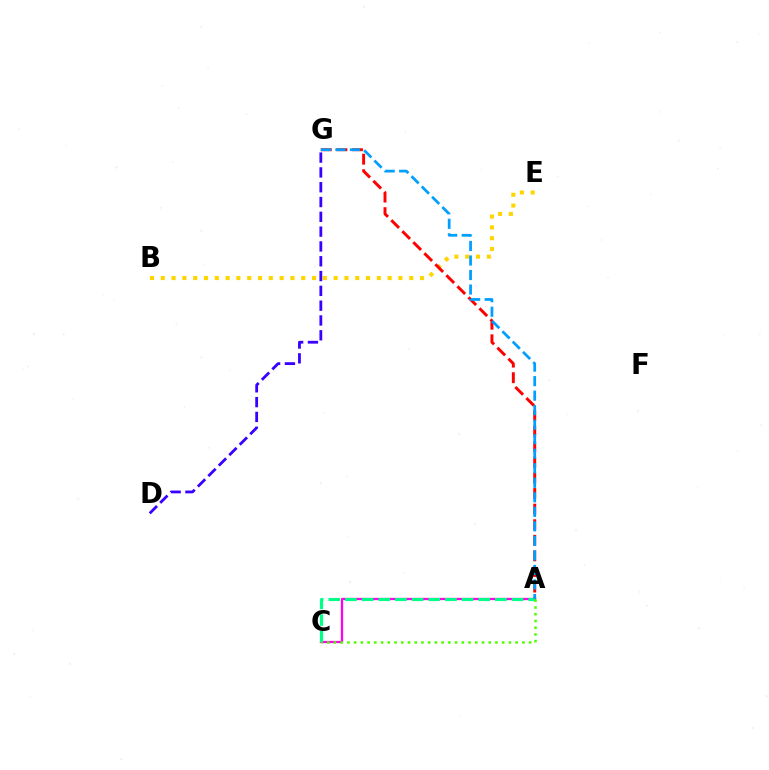{('B', 'E'): [{'color': '#ffd500', 'line_style': 'dotted', 'thickness': 2.94}], ('A', 'C'): [{'color': '#ff00ed', 'line_style': 'solid', 'thickness': 1.63}, {'color': '#00ff86', 'line_style': 'dashed', 'thickness': 2.26}, {'color': '#4fff00', 'line_style': 'dotted', 'thickness': 1.83}], ('A', 'G'): [{'color': '#ff0000', 'line_style': 'dashed', 'thickness': 2.12}, {'color': '#009eff', 'line_style': 'dashed', 'thickness': 1.97}], ('D', 'G'): [{'color': '#3700ff', 'line_style': 'dashed', 'thickness': 2.01}]}